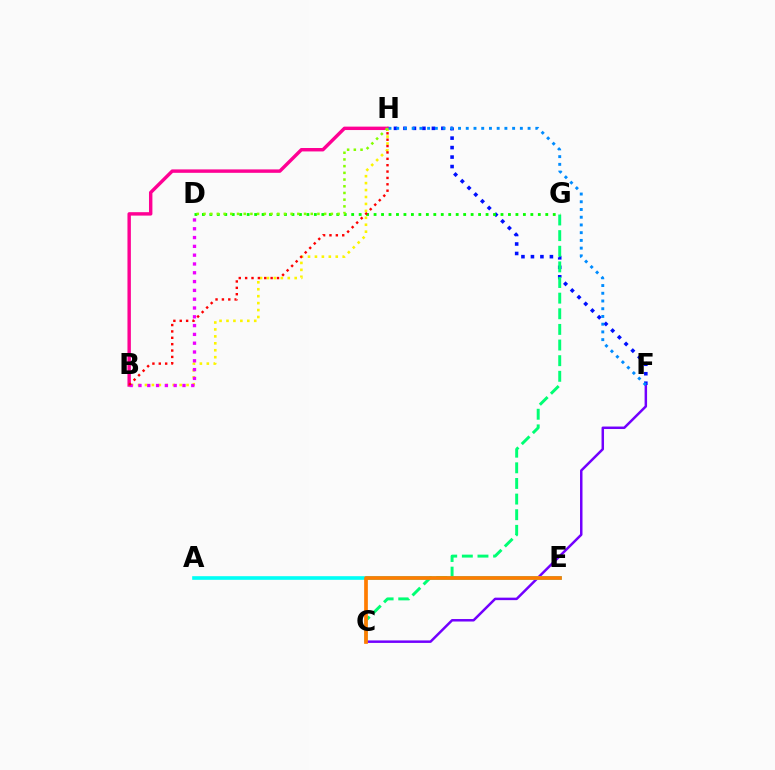{('C', 'F'): [{'color': '#7200ff', 'line_style': 'solid', 'thickness': 1.79}], ('A', 'E'): [{'color': '#00fff6', 'line_style': 'solid', 'thickness': 2.62}], ('F', 'H'): [{'color': '#0010ff', 'line_style': 'dotted', 'thickness': 2.58}, {'color': '#008cff', 'line_style': 'dotted', 'thickness': 2.1}], ('B', 'H'): [{'color': '#ff0094', 'line_style': 'solid', 'thickness': 2.46}, {'color': '#fcf500', 'line_style': 'dotted', 'thickness': 1.88}, {'color': '#ff0000', 'line_style': 'dotted', 'thickness': 1.73}], ('C', 'G'): [{'color': '#00ff74', 'line_style': 'dashed', 'thickness': 2.12}], ('B', 'D'): [{'color': '#ee00ff', 'line_style': 'dotted', 'thickness': 2.39}], ('C', 'E'): [{'color': '#ff7c00', 'line_style': 'solid', 'thickness': 2.67}], ('D', 'G'): [{'color': '#08ff00', 'line_style': 'dotted', 'thickness': 2.03}], ('D', 'H'): [{'color': '#84ff00', 'line_style': 'dotted', 'thickness': 1.82}]}